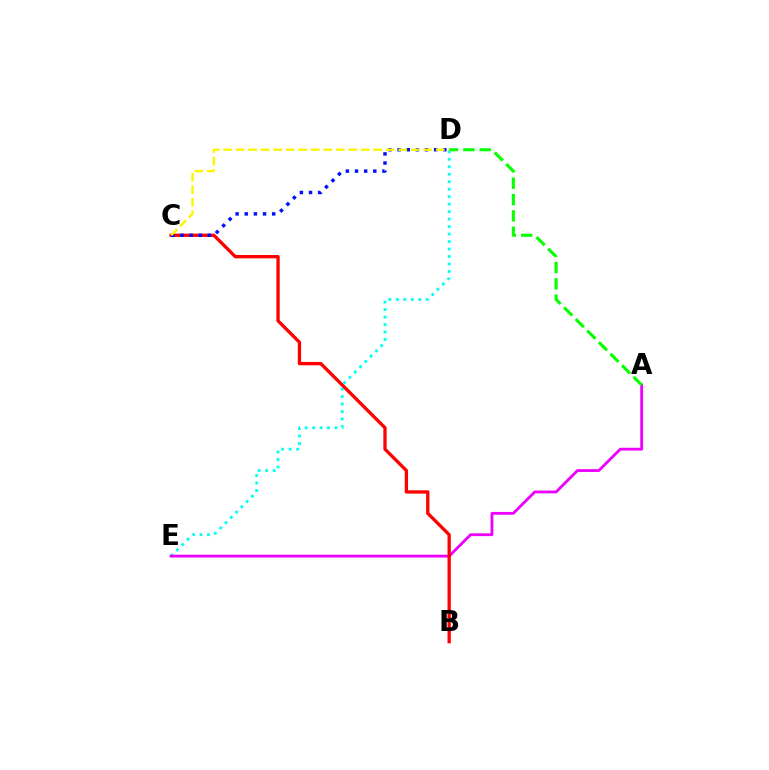{('D', 'E'): [{'color': '#00fff6', 'line_style': 'dotted', 'thickness': 2.03}], ('A', 'E'): [{'color': '#ee00ff', 'line_style': 'solid', 'thickness': 2.03}], ('B', 'C'): [{'color': '#ff0000', 'line_style': 'solid', 'thickness': 2.38}], ('A', 'D'): [{'color': '#08ff00', 'line_style': 'dashed', 'thickness': 2.22}], ('C', 'D'): [{'color': '#0010ff', 'line_style': 'dotted', 'thickness': 2.48}, {'color': '#fcf500', 'line_style': 'dashed', 'thickness': 1.7}]}